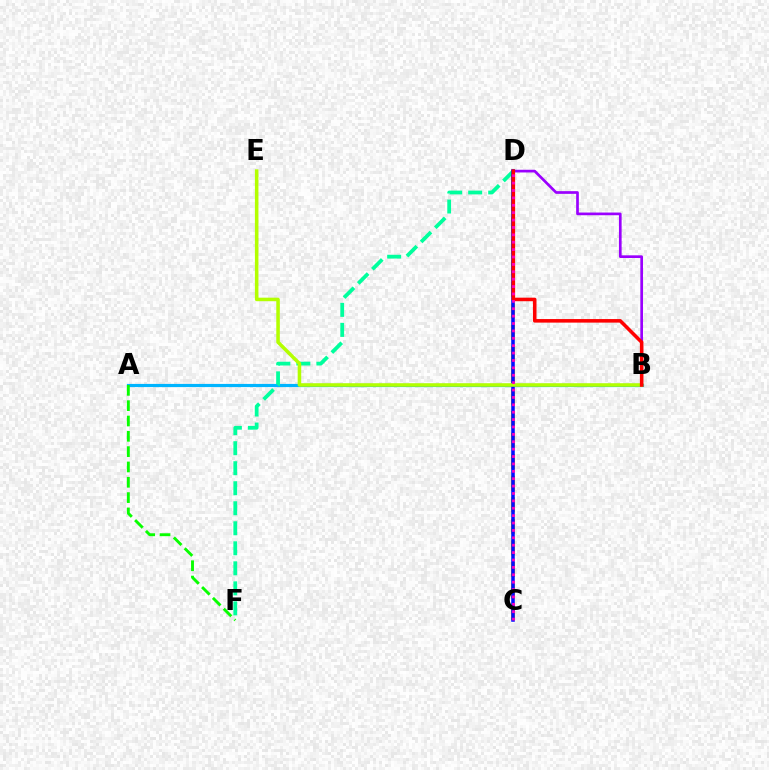{('A', 'B'): [{'color': '#00b5ff', 'line_style': 'solid', 'thickness': 2.28}], ('A', 'F'): [{'color': '#08ff00', 'line_style': 'dashed', 'thickness': 2.08}], ('B', 'D'): [{'color': '#9b00ff', 'line_style': 'solid', 'thickness': 1.94}, {'color': '#ff0000', 'line_style': 'solid', 'thickness': 2.56}], ('D', 'F'): [{'color': '#00ff9d', 'line_style': 'dashed', 'thickness': 2.72}], ('C', 'D'): [{'color': '#ffa500', 'line_style': 'dashed', 'thickness': 2.93}, {'color': '#0010ff', 'line_style': 'solid', 'thickness': 2.54}, {'color': '#ff00bd', 'line_style': 'dotted', 'thickness': 2.01}], ('B', 'E'): [{'color': '#b3ff00', 'line_style': 'solid', 'thickness': 2.55}]}